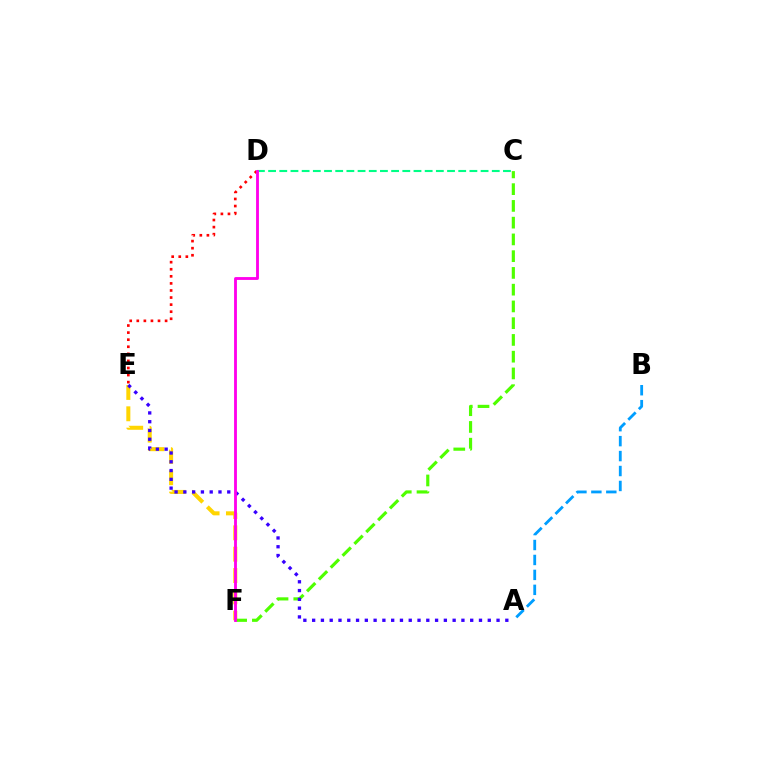{('E', 'F'): [{'color': '#ffd500', 'line_style': 'dashed', 'thickness': 2.9}], ('A', 'B'): [{'color': '#009eff', 'line_style': 'dashed', 'thickness': 2.03}], ('C', 'F'): [{'color': '#4fff00', 'line_style': 'dashed', 'thickness': 2.28}], ('A', 'E'): [{'color': '#3700ff', 'line_style': 'dotted', 'thickness': 2.39}], ('C', 'D'): [{'color': '#00ff86', 'line_style': 'dashed', 'thickness': 1.52}], ('D', 'E'): [{'color': '#ff0000', 'line_style': 'dotted', 'thickness': 1.92}], ('D', 'F'): [{'color': '#ff00ed', 'line_style': 'solid', 'thickness': 2.05}]}